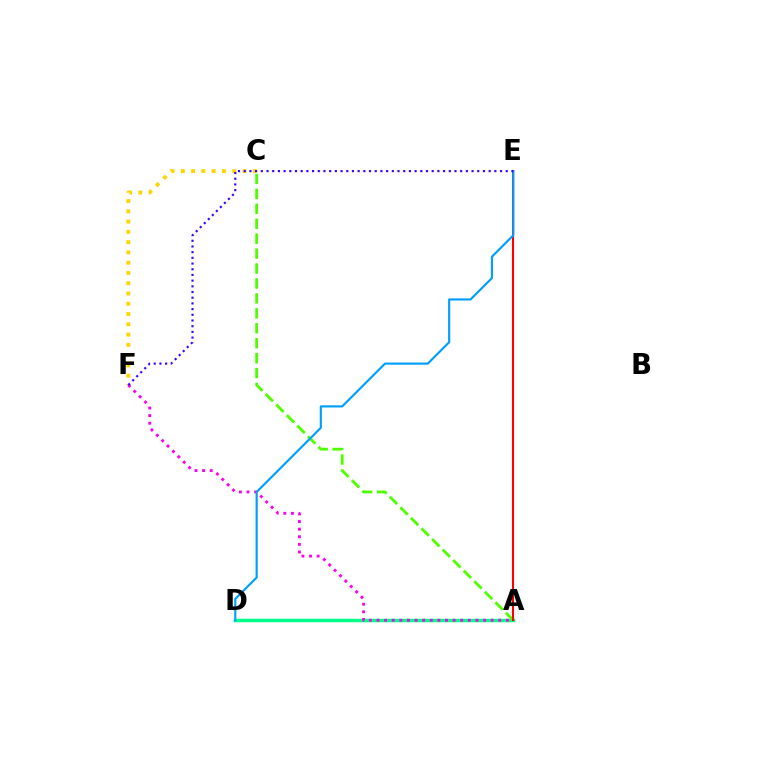{('A', 'D'): [{'color': '#00ff86', 'line_style': 'solid', 'thickness': 2.51}], ('A', 'F'): [{'color': '#ff00ed', 'line_style': 'dotted', 'thickness': 2.07}], ('A', 'C'): [{'color': '#4fff00', 'line_style': 'dashed', 'thickness': 2.03}], ('C', 'F'): [{'color': '#ffd500', 'line_style': 'dotted', 'thickness': 2.79}], ('A', 'E'): [{'color': '#ff0000', 'line_style': 'solid', 'thickness': 1.51}], ('D', 'E'): [{'color': '#009eff', 'line_style': 'solid', 'thickness': 1.56}], ('E', 'F'): [{'color': '#3700ff', 'line_style': 'dotted', 'thickness': 1.55}]}